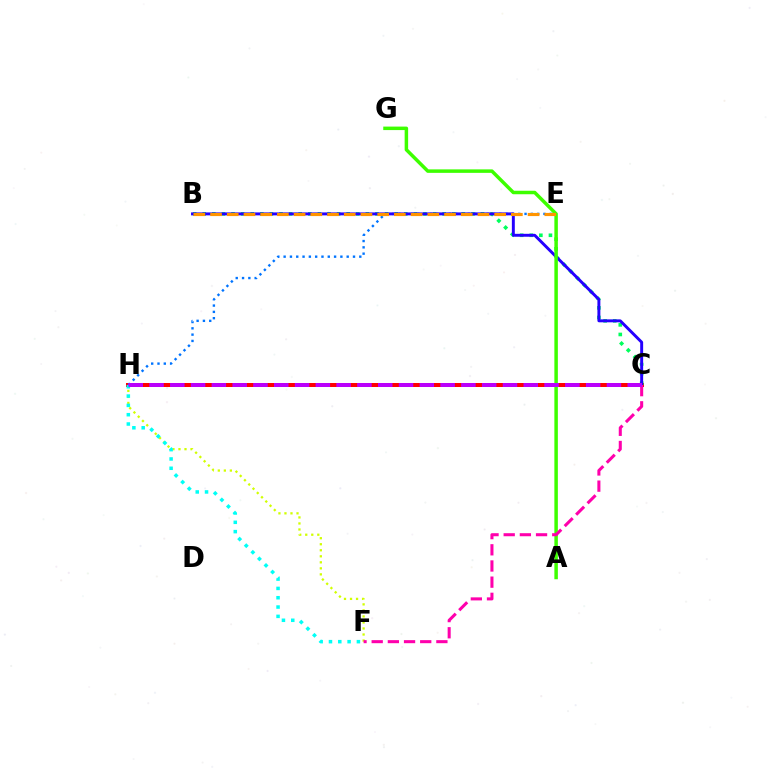{('C', 'H'): [{'color': '#ff0000', 'line_style': 'solid', 'thickness': 2.87}, {'color': '#b900ff', 'line_style': 'dashed', 'thickness': 2.82}], ('F', 'H'): [{'color': '#d1ff00', 'line_style': 'dotted', 'thickness': 1.64}, {'color': '#00fff6', 'line_style': 'dotted', 'thickness': 2.53}], ('E', 'H'): [{'color': '#0074ff', 'line_style': 'dotted', 'thickness': 1.71}], ('B', 'C'): [{'color': '#00ff5c', 'line_style': 'dotted', 'thickness': 2.61}, {'color': '#2500ff', 'line_style': 'solid', 'thickness': 2.12}], ('A', 'G'): [{'color': '#3dff00', 'line_style': 'solid', 'thickness': 2.51}], ('C', 'F'): [{'color': '#ff00ac', 'line_style': 'dashed', 'thickness': 2.2}], ('B', 'E'): [{'color': '#ff9400', 'line_style': 'dashed', 'thickness': 2.27}]}